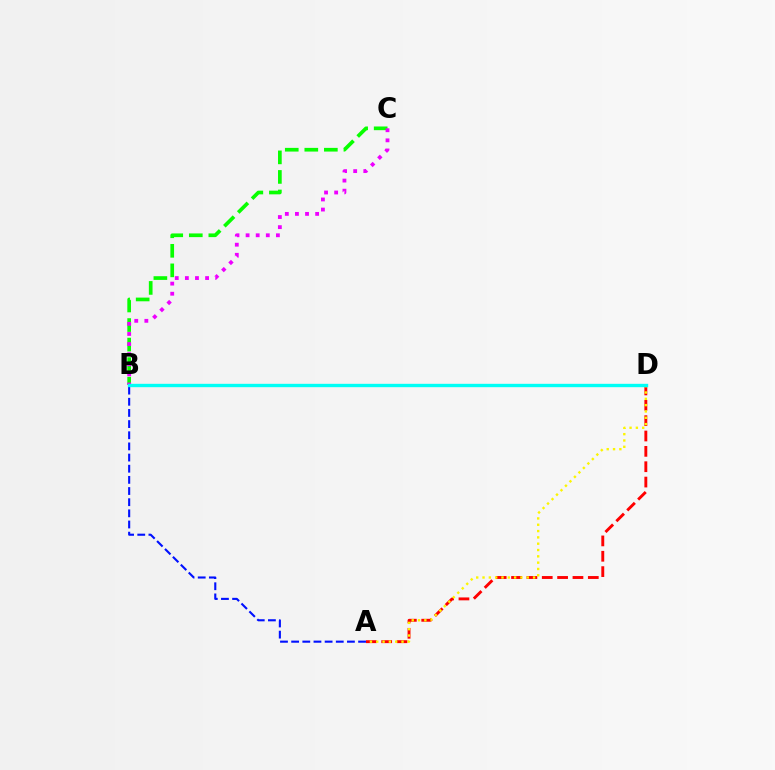{('A', 'D'): [{'color': '#ff0000', 'line_style': 'dashed', 'thickness': 2.09}, {'color': '#fcf500', 'line_style': 'dotted', 'thickness': 1.72}], ('B', 'C'): [{'color': '#08ff00', 'line_style': 'dashed', 'thickness': 2.66}, {'color': '#ee00ff', 'line_style': 'dotted', 'thickness': 2.75}], ('A', 'B'): [{'color': '#0010ff', 'line_style': 'dashed', 'thickness': 1.52}], ('B', 'D'): [{'color': '#00fff6', 'line_style': 'solid', 'thickness': 2.42}]}